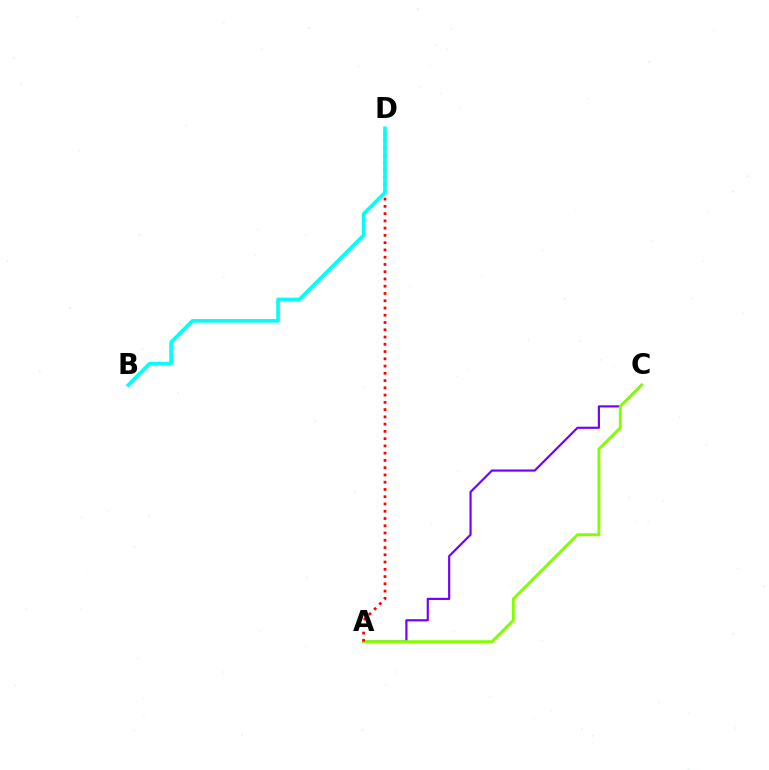{('A', 'C'): [{'color': '#7200ff', 'line_style': 'solid', 'thickness': 1.56}, {'color': '#84ff00', 'line_style': 'solid', 'thickness': 2.11}], ('A', 'D'): [{'color': '#ff0000', 'line_style': 'dotted', 'thickness': 1.97}], ('B', 'D'): [{'color': '#00fff6', 'line_style': 'solid', 'thickness': 2.62}]}